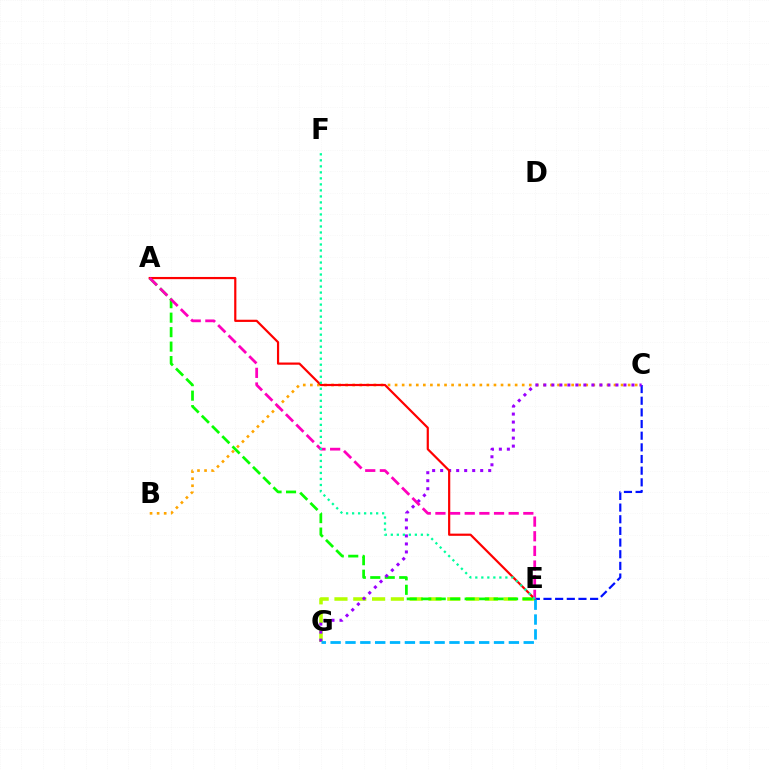{('E', 'G'): [{'color': '#b3ff00', 'line_style': 'dashed', 'thickness': 2.55}, {'color': '#00b5ff', 'line_style': 'dashed', 'thickness': 2.02}], ('C', 'E'): [{'color': '#0010ff', 'line_style': 'dashed', 'thickness': 1.58}], ('B', 'C'): [{'color': '#ffa500', 'line_style': 'dotted', 'thickness': 1.92}], ('A', 'E'): [{'color': '#08ff00', 'line_style': 'dashed', 'thickness': 1.97}, {'color': '#ff0000', 'line_style': 'solid', 'thickness': 1.58}, {'color': '#ff00bd', 'line_style': 'dashed', 'thickness': 1.99}], ('C', 'G'): [{'color': '#9b00ff', 'line_style': 'dotted', 'thickness': 2.18}], ('E', 'F'): [{'color': '#00ff9d', 'line_style': 'dotted', 'thickness': 1.63}]}